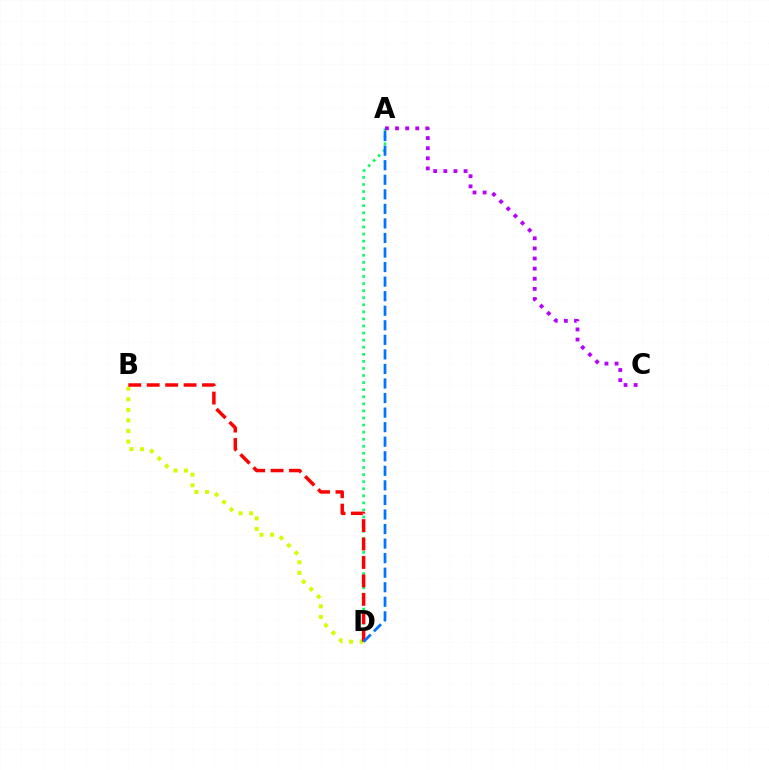{('B', 'D'): [{'color': '#d1ff00', 'line_style': 'dotted', 'thickness': 2.88}, {'color': '#ff0000', 'line_style': 'dashed', 'thickness': 2.5}], ('A', 'D'): [{'color': '#00ff5c', 'line_style': 'dotted', 'thickness': 1.92}, {'color': '#0074ff', 'line_style': 'dashed', 'thickness': 1.98}], ('A', 'C'): [{'color': '#b900ff', 'line_style': 'dotted', 'thickness': 2.75}]}